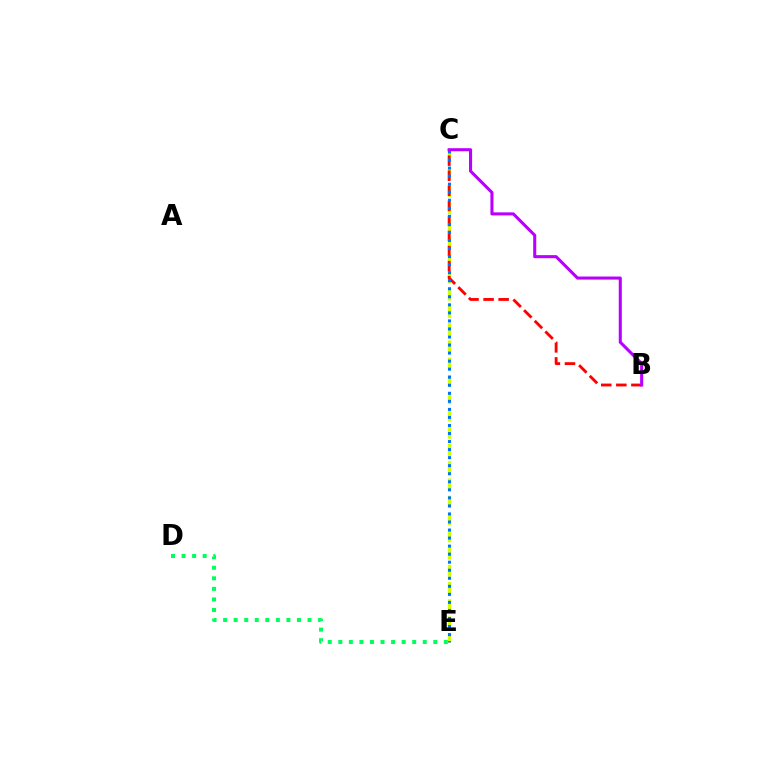{('C', 'E'): [{'color': '#d1ff00', 'line_style': 'dashed', 'thickness': 2.34}, {'color': '#0074ff', 'line_style': 'dotted', 'thickness': 2.19}], ('B', 'C'): [{'color': '#ff0000', 'line_style': 'dashed', 'thickness': 2.05}, {'color': '#b900ff', 'line_style': 'solid', 'thickness': 2.21}], ('D', 'E'): [{'color': '#00ff5c', 'line_style': 'dotted', 'thickness': 2.87}]}